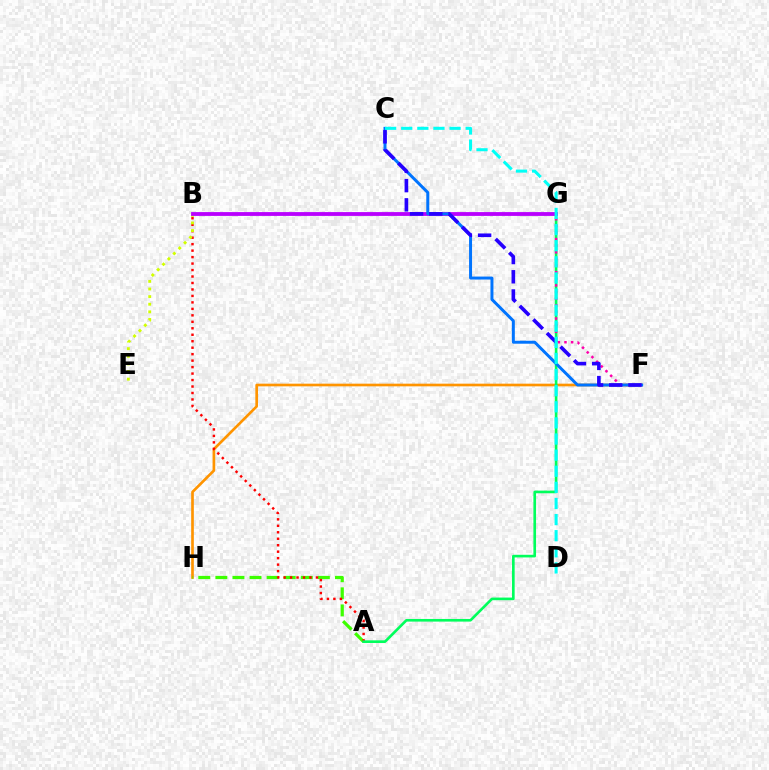{('F', 'H'): [{'color': '#ff9400', 'line_style': 'solid', 'thickness': 1.92}], ('A', 'H'): [{'color': '#3dff00', 'line_style': 'dashed', 'thickness': 2.32}], ('A', 'B'): [{'color': '#ff0000', 'line_style': 'dotted', 'thickness': 1.76}], ('A', 'G'): [{'color': '#00ff5c', 'line_style': 'solid', 'thickness': 1.9}], ('B', 'E'): [{'color': '#d1ff00', 'line_style': 'dotted', 'thickness': 2.07}], ('F', 'G'): [{'color': '#ff00ac', 'line_style': 'dotted', 'thickness': 1.8}], ('B', 'G'): [{'color': '#b900ff', 'line_style': 'solid', 'thickness': 2.75}], ('C', 'F'): [{'color': '#0074ff', 'line_style': 'solid', 'thickness': 2.14}, {'color': '#2500ff', 'line_style': 'dashed', 'thickness': 2.61}], ('C', 'D'): [{'color': '#00fff6', 'line_style': 'dashed', 'thickness': 2.19}]}